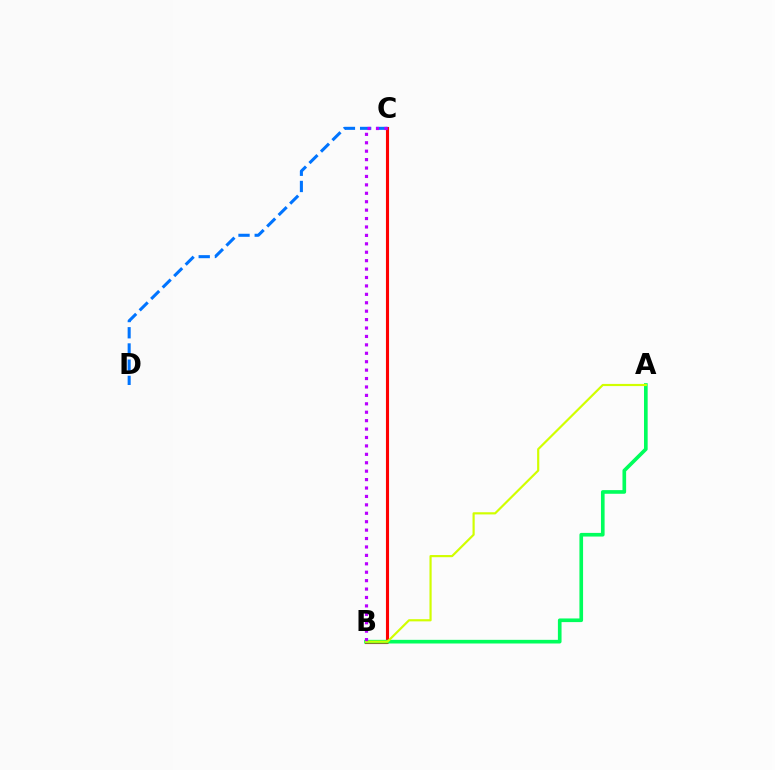{('B', 'C'): [{'color': '#ff0000', 'line_style': 'solid', 'thickness': 2.24}, {'color': '#b900ff', 'line_style': 'dotted', 'thickness': 2.29}], ('C', 'D'): [{'color': '#0074ff', 'line_style': 'dashed', 'thickness': 2.2}], ('A', 'B'): [{'color': '#00ff5c', 'line_style': 'solid', 'thickness': 2.63}, {'color': '#d1ff00', 'line_style': 'solid', 'thickness': 1.57}]}